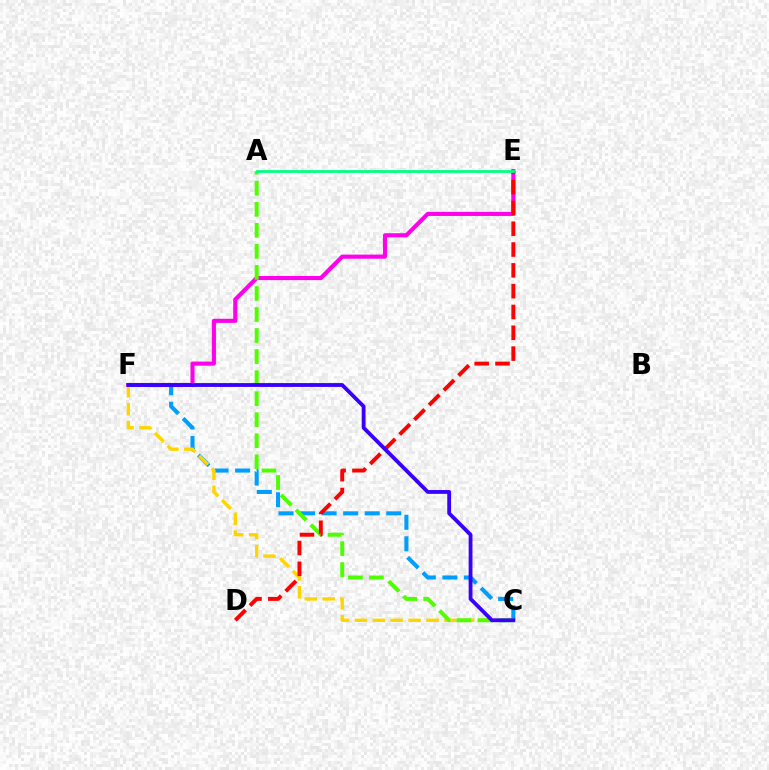{('E', 'F'): [{'color': '#ff00ed', 'line_style': 'solid', 'thickness': 2.95}], ('C', 'F'): [{'color': '#009eff', 'line_style': 'dashed', 'thickness': 2.93}, {'color': '#ffd500', 'line_style': 'dashed', 'thickness': 2.43}, {'color': '#3700ff', 'line_style': 'solid', 'thickness': 2.74}], ('A', 'C'): [{'color': '#4fff00', 'line_style': 'dashed', 'thickness': 2.86}], ('D', 'E'): [{'color': '#ff0000', 'line_style': 'dashed', 'thickness': 2.83}], ('A', 'E'): [{'color': '#00ff86', 'line_style': 'solid', 'thickness': 2.01}]}